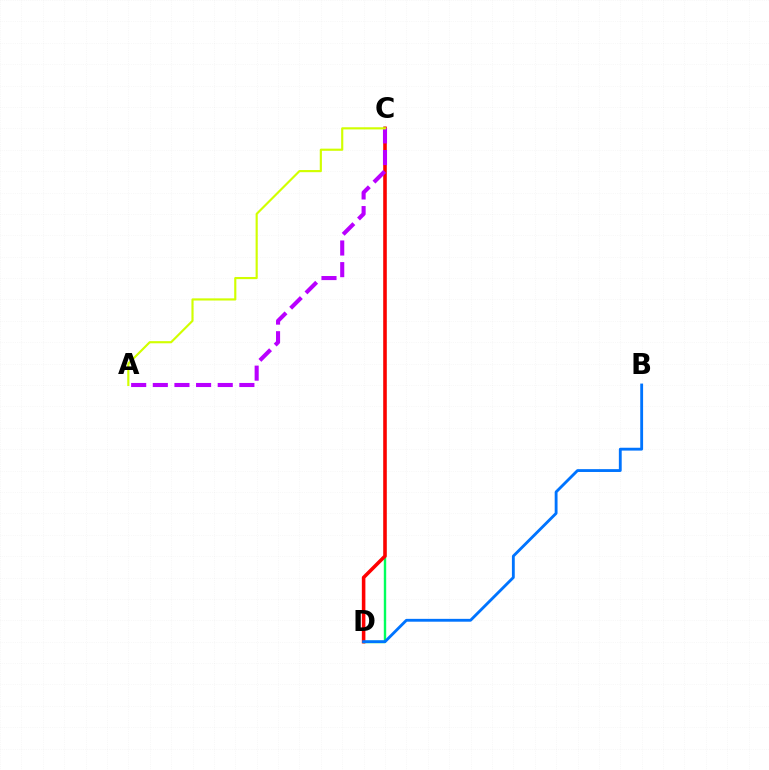{('C', 'D'): [{'color': '#00ff5c', 'line_style': 'solid', 'thickness': 1.73}, {'color': '#ff0000', 'line_style': 'solid', 'thickness': 2.56}], ('B', 'D'): [{'color': '#0074ff', 'line_style': 'solid', 'thickness': 2.05}], ('A', 'C'): [{'color': '#b900ff', 'line_style': 'dashed', 'thickness': 2.94}, {'color': '#d1ff00', 'line_style': 'solid', 'thickness': 1.55}]}